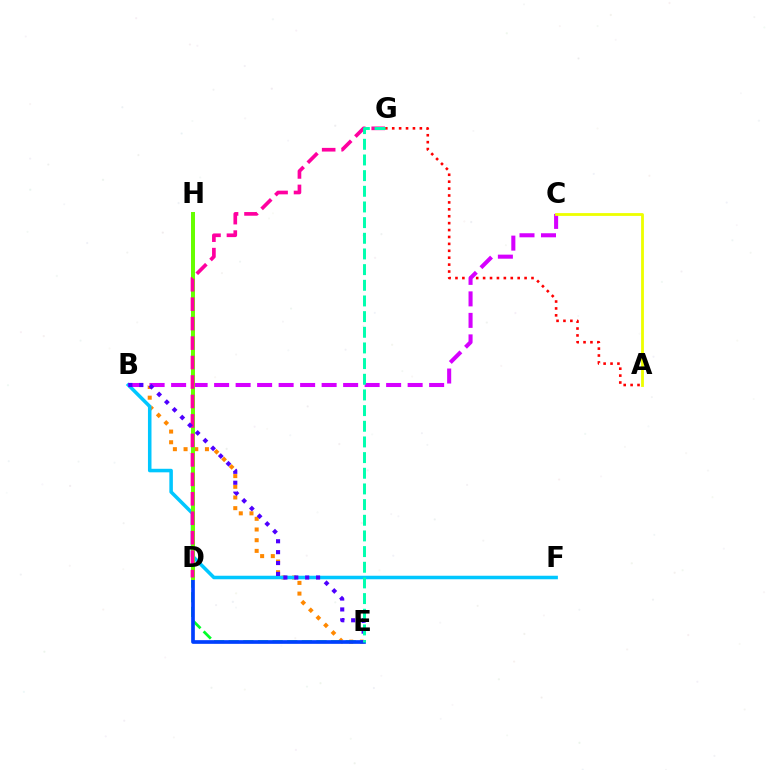{('A', 'G'): [{'color': '#ff0000', 'line_style': 'dotted', 'thickness': 1.88}], ('B', 'E'): [{'color': '#ff8800', 'line_style': 'dotted', 'thickness': 2.9}, {'color': '#4f00ff', 'line_style': 'dotted', 'thickness': 2.96}], ('D', 'E'): [{'color': '#00ff27', 'line_style': 'dashed', 'thickness': 1.99}, {'color': '#003fff', 'line_style': 'solid', 'thickness': 2.65}], ('B', 'F'): [{'color': '#00c7ff', 'line_style': 'solid', 'thickness': 2.54}], ('B', 'C'): [{'color': '#d600ff', 'line_style': 'dashed', 'thickness': 2.92}], ('A', 'C'): [{'color': '#eeff00', 'line_style': 'solid', 'thickness': 2.03}], ('D', 'H'): [{'color': '#66ff00', 'line_style': 'solid', 'thickness': 2.86}], ('D', 'G'): [{'color': '#ff00a0', 'line_style': 'dashed', 'thickness': 2.64}], ('E', 'G'): [{'color': '#00ffaf', 'line_style': 'dashed', 'thickness': 2.13}]}